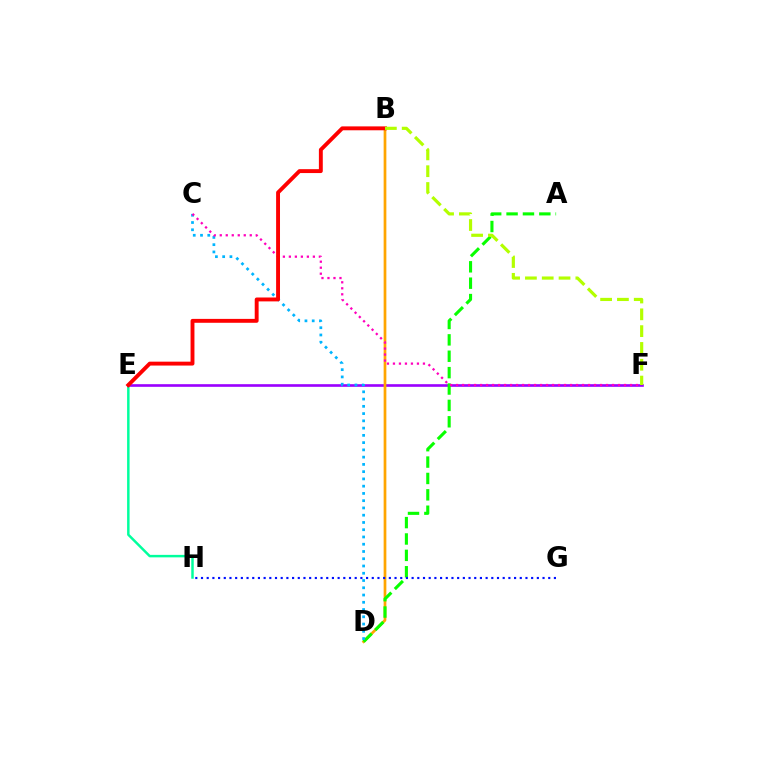{('E', 'H'): [{'color': '#00ff9d', 'line_style': 'solid', 'thickness': 1.78}], ('E', 'F'): [{'color': '#9b00ff', 'line_style': 'solid', 'thickness': 1.9}], ('B', 'D'): [{'color': '#ffa500', 'line_style': 'solid', 'thickness': 1.95}], ('A', 'D'): [{'color': '#08ff00', 'line_style': 'dashed', 'thickness': 2.23}], ('C', 'D'): [{'color': '#00b5ff', 'line_style': 'dotted', 'thickness': 1.97}], ('G', 'H'): [{'color': '#0010ff', 'line_style': 'dotted', 'thickness': 1.55}], ('C', 'F'): [{'color': '#ff00bd', 'line_style': 'dotted', 'thickness': 1.63}], ('B', 'E'): [{'color': '#ff0000', 'line_style': 'solid', 'thickness': 2.8}], ('B', 'F'): [{'color': '#b3ff00', 'line_style': 'dashed', 'thickness': 2.28}]}